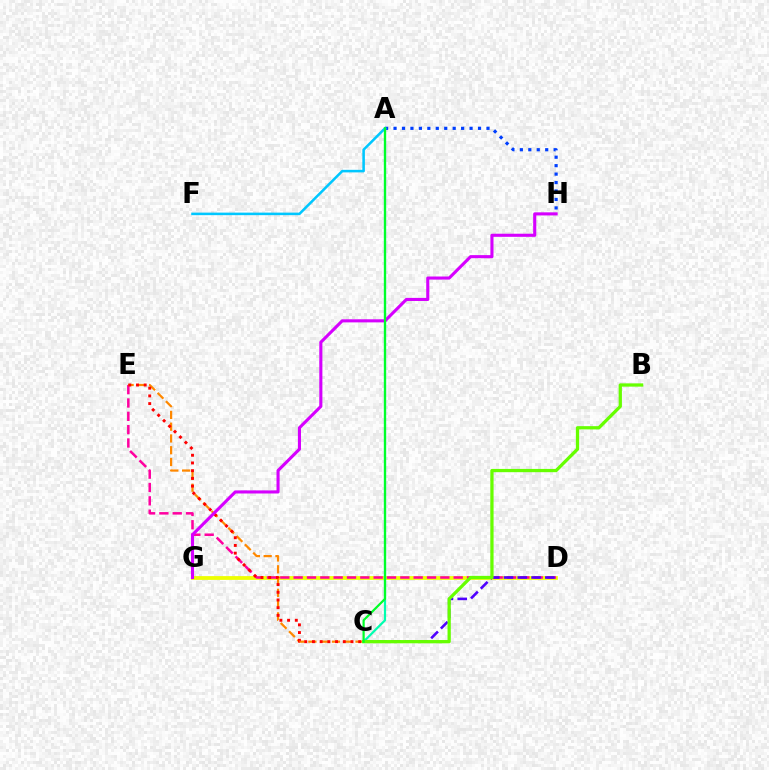{('D', 'G'): [{'color': '#eeff00', 'line_style': 'solid', 'thickness': 2.72}], ('A', 'H'): [{'color': '#003fff', 'line_style': 'dotted', 'thickness': 2.3}], ('D', 'E'): [{'color': '#ff00a0', 'line_style': 'dashed', 'thickness': 1.81}], ('C', 'E'): [{'color': '#ff8800', 'line_style': 'dashed', 'thickness': 1.6}, {'color': '#ff0000', 'line_style': 'dotted', 'thickness': 2.09}], ('C', 'D'): [{'color': '#4f00ff', 'line_style': 'dashed', 'thickness': 1.87}], ('A', 'C'): [{'color': '#00ffaf', 'line_style': 'solid', 'thickness': 1.59}, {'color': '#00ff27', 'line_style': 'solid', 'thickness': 1.59}], ('B', 'C'): [{'color': '#66ff00', 'line_style': 'solid', 'thickness': 2.35}], ('A', 'F'): [{'color': '#00c7ff', 'line_style': 'solid', 'thickness': 1.83}], ('G', 'H'): [{'color': '#d600ff', 'line_style': 'solid', 'thickness': 2.23}]}